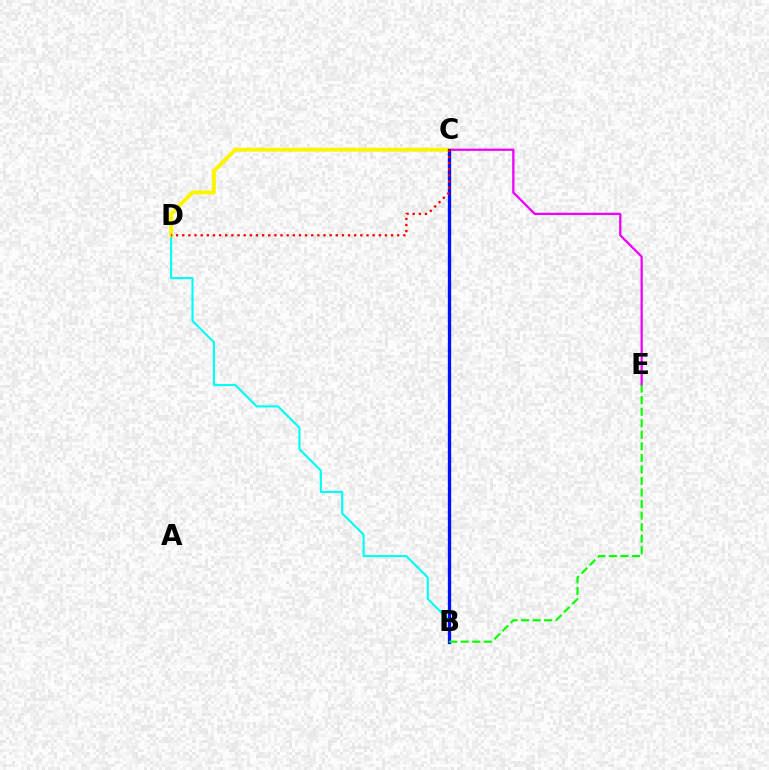{('C', 'E'): [{'color': '#ee00ff', 'line_style': 'solid', 'thickness': 1.64}], ('B', 'D'): [{'color': '#00fff6', 'line_style': 'solid', 'thickness': 1.54}], ('C', 'D'): [{'color': '#fcf500', 'line_style': 'solid', 'thickness': 2.85}, {'color': '#ff0000', 'line_style': 'dotted', 'thickness': 1.67}], ('B', 'C'): [{'color': '#0010ff', 'line_style': 'solid', 'thickness': 2.39}], ('B', 'E'): [{'color': '#08ff00', 'line_style': 'dashed', 'thickness': 1.57}]}